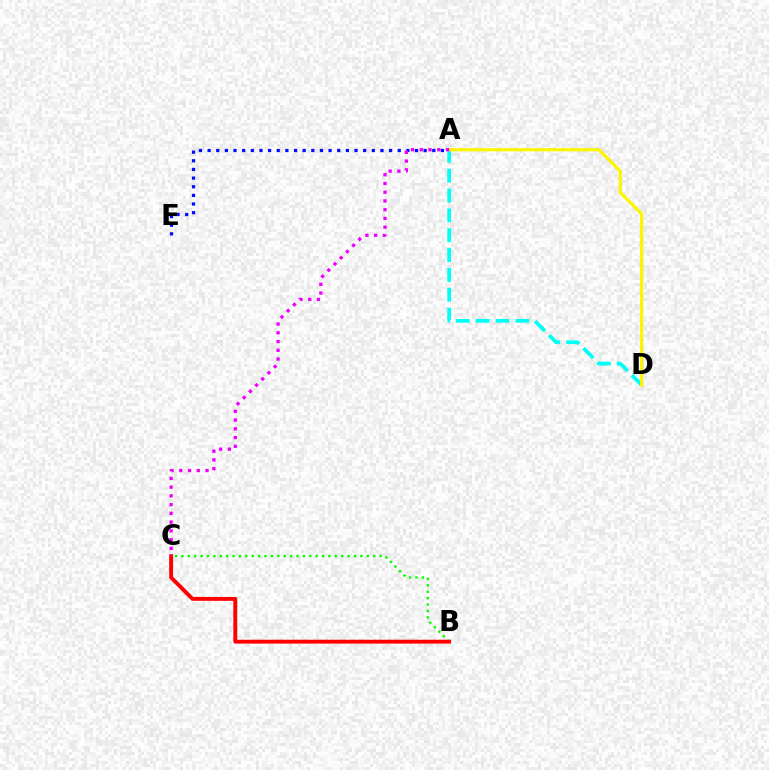{('A', 'D'): [{'color': '#00fff6', 'line_style': 'dashed', 'thickness': 2.7}, {'color': '#fcf500', 'line_style': 'solid', 'thickness': 2.3}], ('B', 'C'): [{'color': '#08ff00', 'line_style': 'dotted', 'thickness': 1.74}, {'color': '#ff0000', 'line_style': 'solid', 'thickness': 2.79}], ('A', 'E'): [{'color': '#0010ff', 'line_style': 'dotted', 'thickness': 2.35}], ('A', 'C'): [{'color': '#ee00ff', 'line_style': 'dotted', 'thickness': 2.38}]}